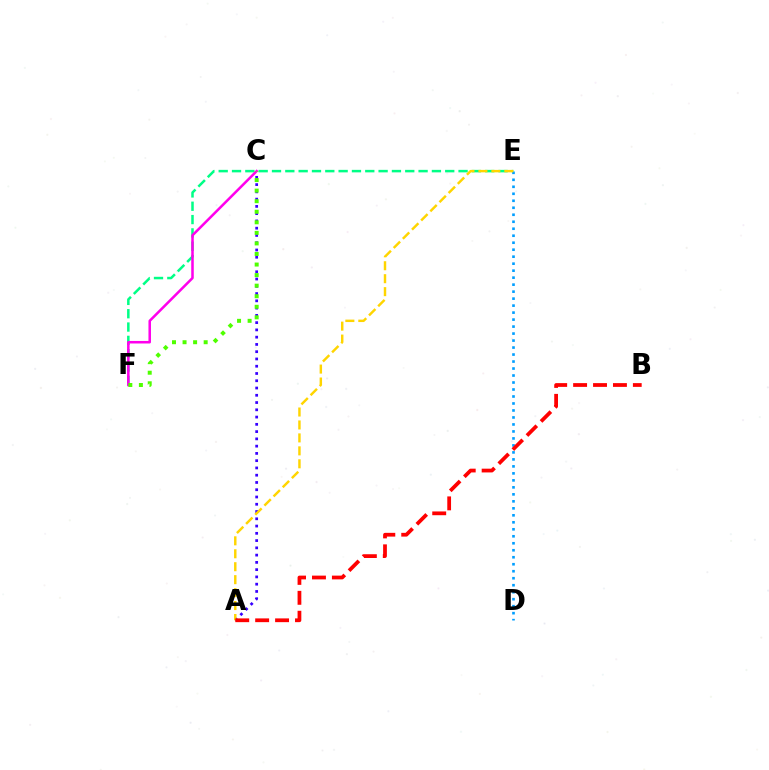{('E', 'F'): [{'color': '#00ff86', 'line_style': 'dashed', 'thickness': 1.81}], ('D', 'E'): [{'color': '#009eff', 'line_style': 'dotted', 'thickness': 1.9}], ('A', 'C'): [{'color': '#3700ff', 'line_style': 'dotted', 'thickness': 1.97}], ('C', 'F'): [{'color': '#ff00ed', 'line_style': 'solid', 'thickness': 1.82}, {'color': '#4fff00', 'line_style': 'dotted', 'thickness': 2.87}], ('A', 'E'): [{'color': '#ffd500', 'line_style': 'dashed', 'thickness': 1.76}], ('A', 'B'): [{'color': '#ff0000', 'line_style': 'dashed', 'thickness': 2.71}]}